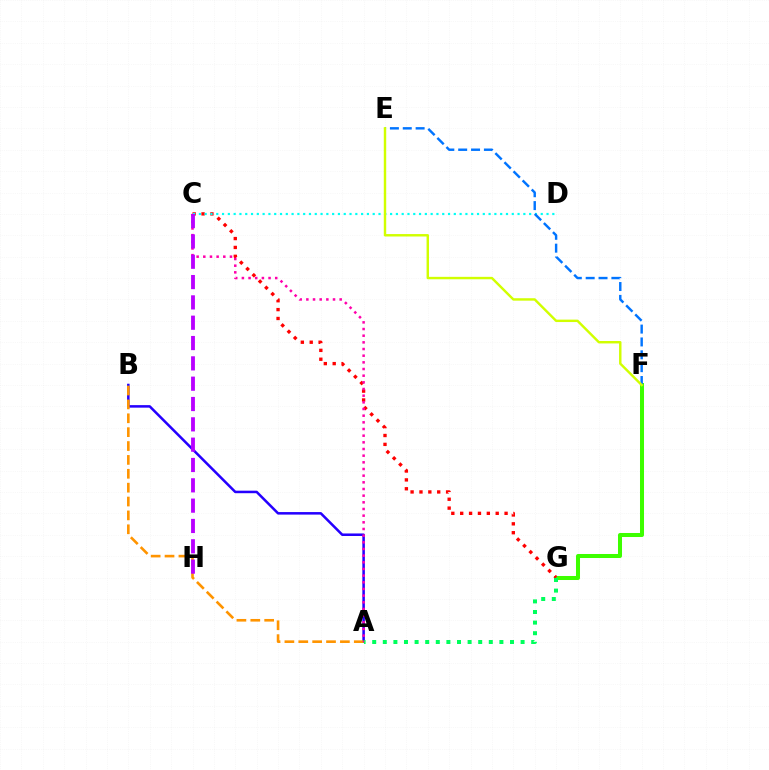{('A', 'B'): [{'color': '#2500ff', 'line_style': 'solid', 'thickness': 1.82}, {'color': '#ff9400', 'line_style': 'dashed', 'thickness': 1.88}], ('F', 'G'): [{'color': '#3dff00', 'line_style': 'solid', 'thickness': 2.89}], ('C', 'G'): [{'color': '#ff0000', 'line_style': 'dotted', 'thickness': 2.41}], ('A', 'G'): [{'color': '#00ff5c', 'line_style': 'dotted', 'thickness': 2.88}], ('A', 'C'): [{'color': '#ff00ac', 'line_style': 'dotted', 'thickness': 1.81}], ('C', 'D'): [{'color': '#00fff6', 'line_style': 'dotted', 'thickness': 1.57}], ('E', 'F'): [{'color': '#0074ff', 'line_style': 'dashed', 'thickness': 1.75}, {'color': '#d1ff00', 'line_style': 'solid', 'thickness': 1.75}], ('C', 'H'): [{'color': '#b900ff', 'line_style': 'dashed', 'thickness': 2.76}]}